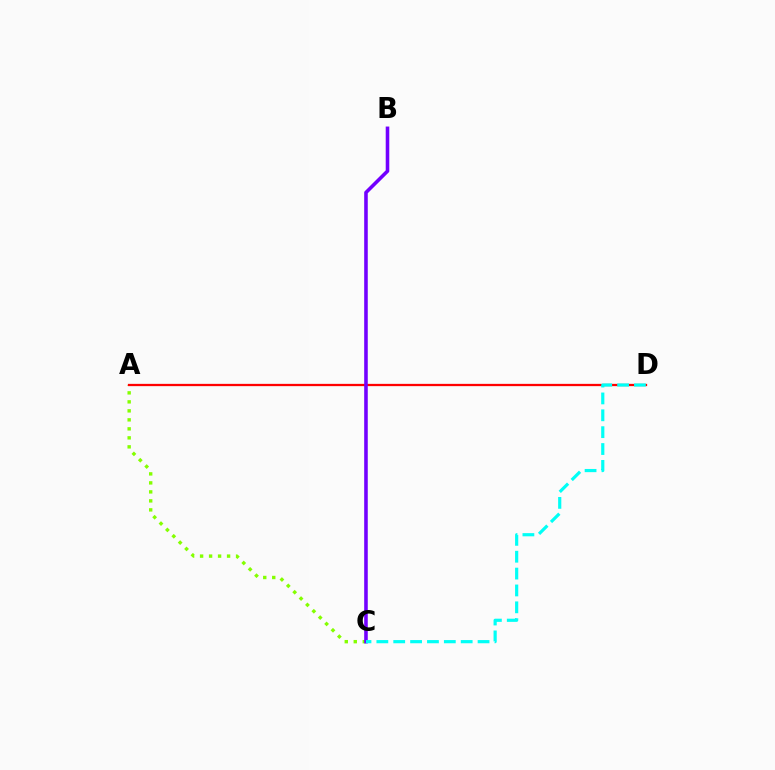{('A', 'C'): [{'color': '#84ff00', 'line_style': 'dotted', 'thickness': 2.44}], ('A', 'D'): [{'color': '#ff0000', 'line_style': 'solid', 'thickness': 1.64}], ('B', 'C'): [{'color': '#7200ff', 'line_style': 'solid', 'thickness': 2.57}], ('C', 'D'): [{'color': '#00fff6', 'line_style': 'dashed', 'thickness': 2.29}]}